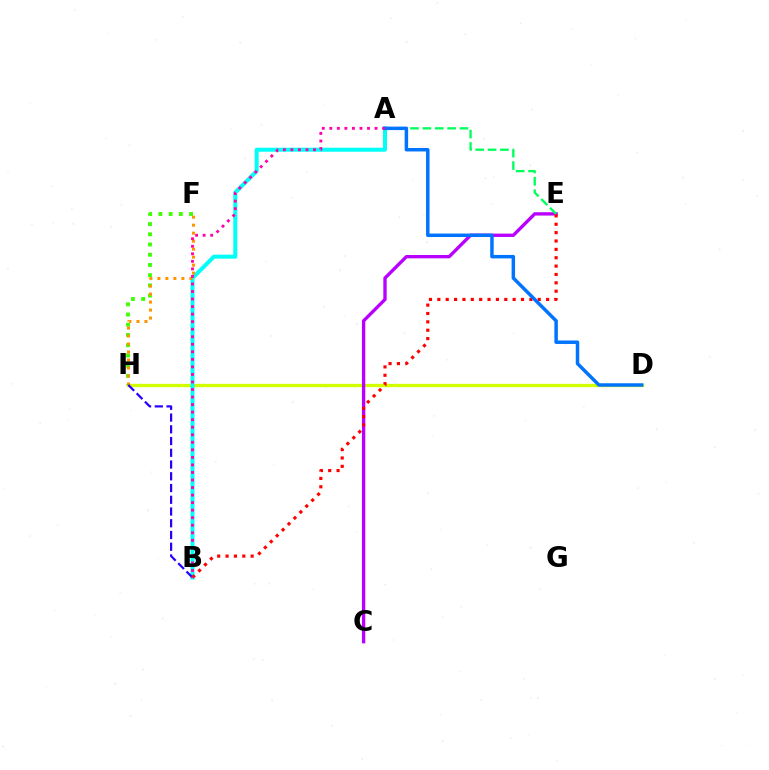{('D', 'H'): [{'color': '#d1ff00', 'line_style': 'solid', 'thickness': 2.39}], ('F', 'H'): [{'color': '#3dff00', 'line_style': 'dotted', 'thickness': 2.78}, {'color': '#ff9400', 'line_style': 'dotted', 'thickness': 2.17}], ('A', 'B'): [{'color': '#00fff6', 'line_style': 'solid', 'thickness': 2.89}, {'color': '#ff00ac', 'line_style': 'dotted', 'thickness': 2.05}], ('C', 'E'): [{'color': '#b900ff', 'line_style': 'solid', 'thickness': 2.41}], ('B', 'H'): [{'color': '#2500ff', 'line_style': 'dashed', 'thickness': 1.6}], ('A', 'E'): [{'color': '#00ff5c', 'line_style': 'dashed', 'thickness': 1.68}], ('B', 'E'): [{'color': '#ff0000', 'line_style': 'dotted', 'thickness': 2.27}], ('A', 'D'): [{'color': '#0074ff', 'line_style': 'solid', 'thickness': 2.5}]}